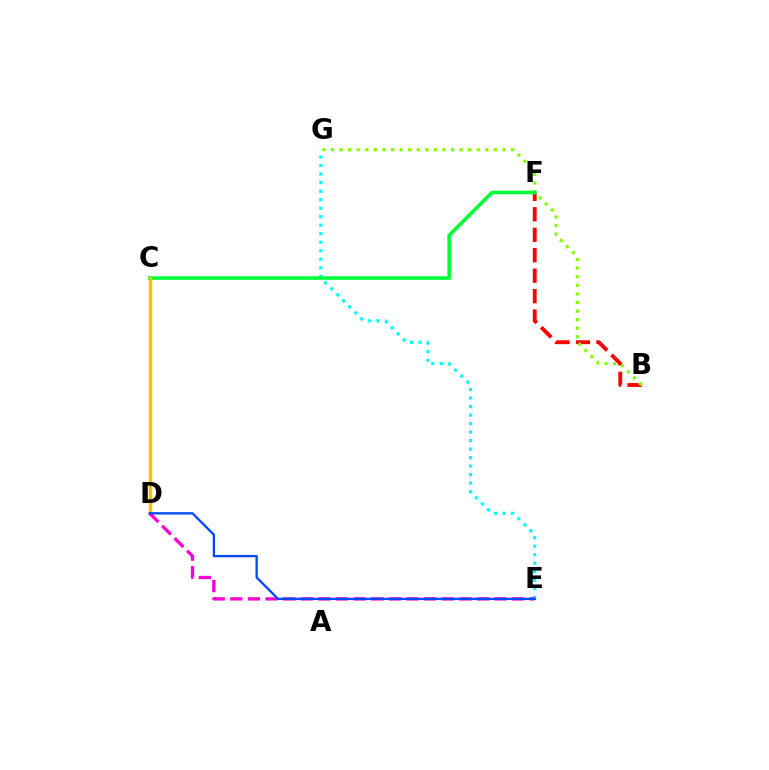{('B', 'F'): [{'color': '#ff0000', 'line_style': 'dashed', 'thickness': 2.78}], ('C', 'D'): [{'color': '#7200ff', 'line_style': 'dashed', 'thickness': 2.01}, {'color': '#ffbd00', 'line_style': 'solid', 'thickness': 2.48}], ('E', 'G'): [{'color': '#00fff6', 'line_style': 'dotted', 'thickness': 2.31}], ('B', 'G'): [{'color': '#84ff00', 'line_style': 'dotted', 'thickness': 2.33}], ('C', 'F'): [{'color': '#00ff39', 'line_style': 'solid', 'thickness': 2.59}], ('D', 'E'): [{'color': '#ff00cf', 'line_style': 'dashed', 'thickness': 2.39}, {'color': '#004bff', 'line_style': 'solid', 'thickness': 1.68}]}